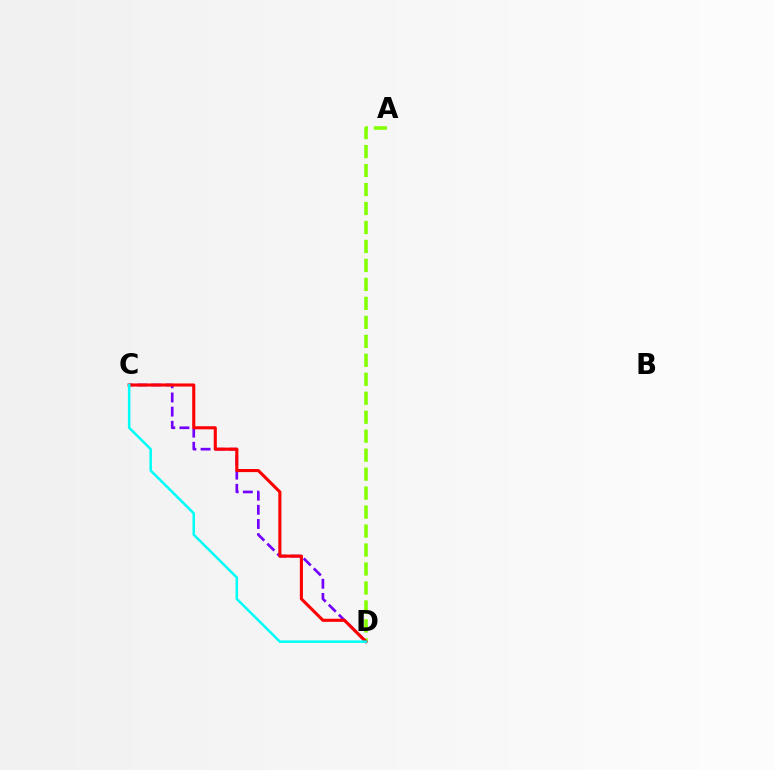{('A', 'D'): [{'color': '#84ff00', 'line_style': 'dashed', 'thickness': 2.58}], ('C', 'D'): [{'color': '#7200ff', 'line_style': 'dashed', 'thickness': 1.93}, {'color': '#ff0000', 'line_style': 'solid', 'thickness': 2.23}, {'color': '#00fff6', 'line_style': 'solid', 'thickness': 1.82}]}